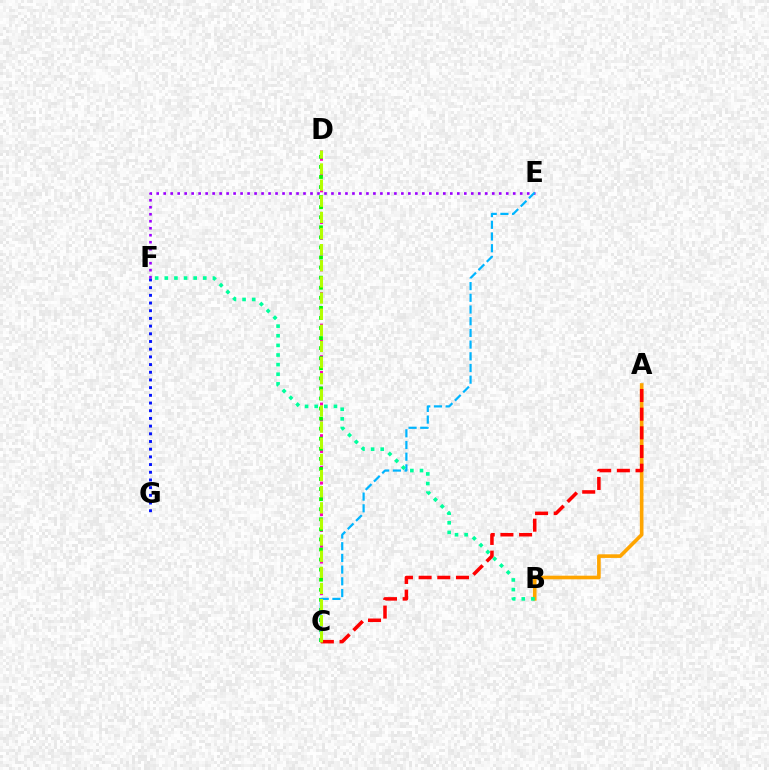{('E', 'F'): [{'color': '#9b00ff', 'line_style': 'dotted', 'thickness': 1.9}], ('C', 'D'): [{'color': '#ff00bd', 'line_style': 'dotted', 'thickness': 2.15}, {'color': '#08ff00', 'line_style': 'dotted', 'thickness': 2.74}, {'color': '#b3ff00', 'line_style': 'dashed', 'thickness': 2.19}], ('A', 'B'): [{'color': '#ffa500', 'line_style': 'solid', 'thickness': 2.61}], ('C', 'E'): [{'color': '#00b5ff', 'line_style': 'dashed', 'thickness': 1.59}], ('F', 'G'): [{'color': '#0010ff', 'line_style': 'dotted', 'thickness': 2.09}], ('B', 'F'): [{'color': '#00ff9d', 'line_style': 'dotted', 'thickness': 2.62}], ('A', 'C'): [{'color': '#ff0000', 'line_style': 'dashed', 'thickness': 2.54}]}